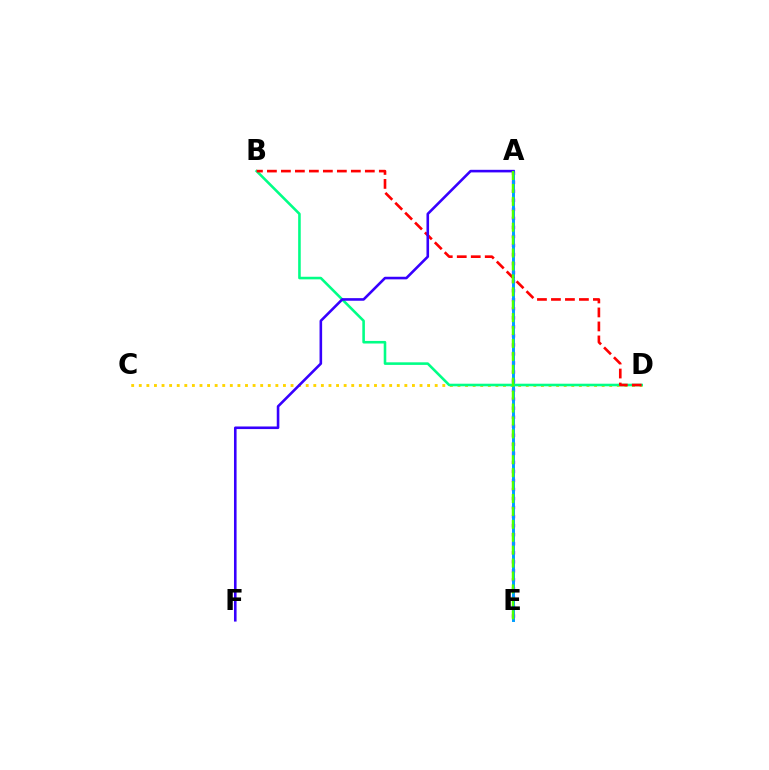{('A', 'E'): [{'color': '#ff00ed', 'line_style': 'dotted', 'thickness': 2.46}, {'color': '#009eff', 'line_style': 'solid', 'thickness': 2.12}, {'color': '#4fff00', 'line_style': 'dashed', 'thickness': 1.76}], ('C', 'D'): [{'color': '#ffd500', 'line_style': 'dotted', 'thickness': 2.06}], ('B', 'D'): [{'color': '#00ff86', 'line_style': 'solid', 'thickness': 1.86}, {'color': '#ff0000', 'line_style': 'dashed', 'thickness': 1.9}], ('A', 'F'): [{'color': '#3700ff', 'line_style': 'solid', 'thickness': 1.87}]}